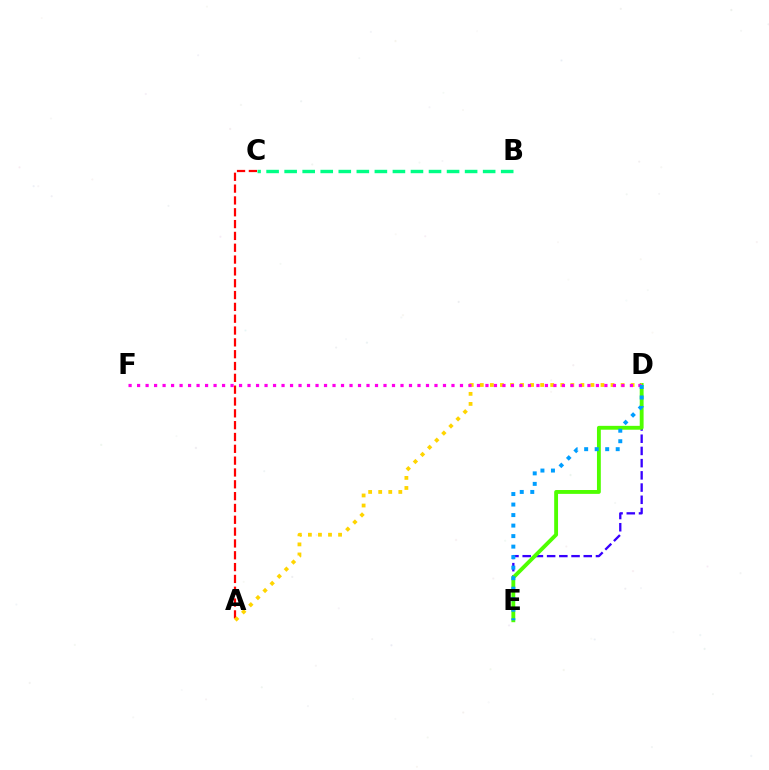{('D', 'E'): [{'color': '#3700ff', 'line_style': 'dashed', 'thickness': 1.66}, {'color': '#4fff00', 'line_style': 'solid', 'thickness': 2.78}, {'color': '#009eff', 'line_style': 'dotted', 'thickness': 2.86}], ('A', 'C'): [{'color': '#ff0000', 'line_style': 'dashed', 'thickness': 1.61}], ('A', 'D'): [{'color': '#ffd500', 'line_style': 'dotted', 'thickness': 2.73}], ('D', 'F'): [{'color': '#ff00ed', 'line_style': 'dotted', 'thickness': 2.31}], ('B', 'C'): [{'color': '#00ff86', 'line_style': 'dashed', 'thickness': 2.45}]}